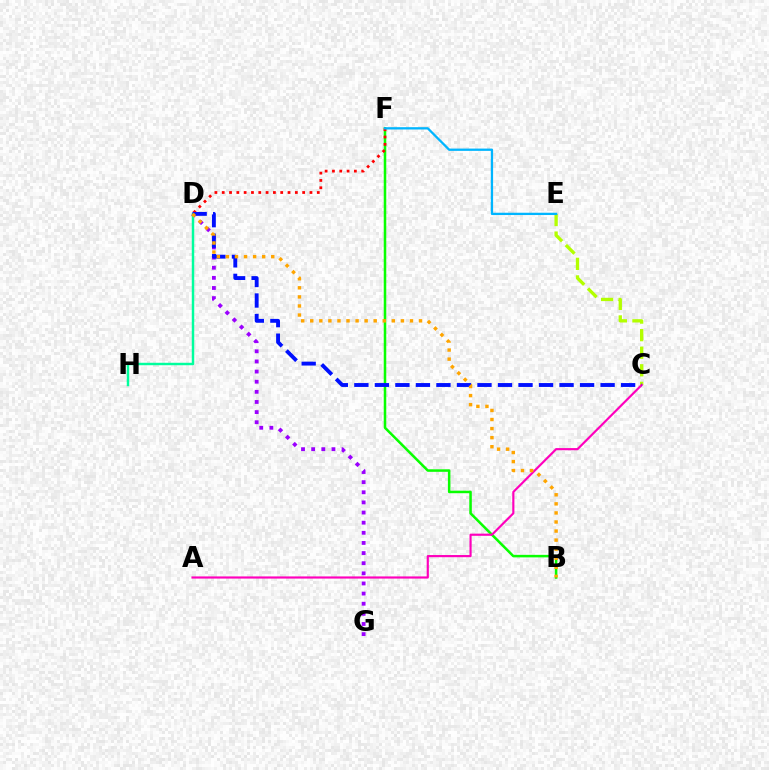{('D', 'G'): [{'color': '#9b00ff', 'line_style': 'dotted', 'thickness': 2.75}], ('C', 'E'): [{'color': '#b3ff00', 'line_style': 'dashed', 'thickness': 2.39}], ('B', 'F'): [{'color': '#08ff00', 'line_style': 'solid', 'thickness': 1.82}], ('D', 'H'): [{'color': '#00ff9d', 'line_style': 'solid', 'thickness': 1.76}], ('A', 'C'): [{'color': '#ff00bd', 'line_style': 'solid', 'thickness': 1.56}], ('D', 'F'): [{'color': '#ff0000', 'line_style': 'dotted', 'thickness': 1.99}], ('C', 'D'): [{'color': '#0010ff', 'line_style': 'dashed', 'thickness': 2.79}], ('E', 'F'): [{'color': '#00b5ff', 'line_style': 'solid', 'thickness': 1.65}], ('B', 'D'): [{'color': '#ffa500', 'line_style': 'dotted', 'thickness': 2.46}]}